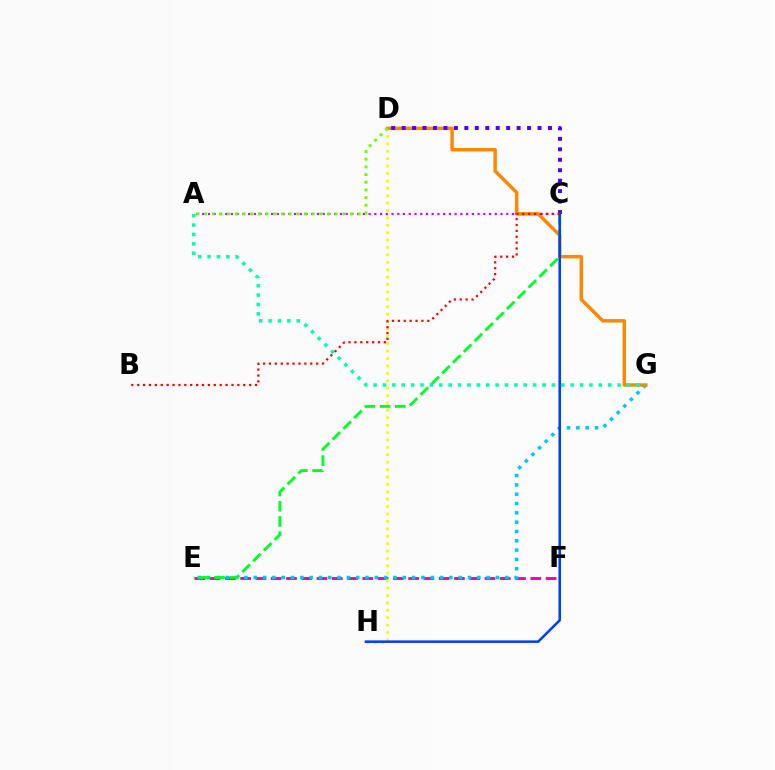{('A', 'C'): [{'color': '#d600ff', 'line_style': 'dotted', 'thickness': 1.56}], ('E', 'F'): [{'color': '#ff00a0', 'line_style': 'dashed', 'thickness': 2.07}], ('E', 'G'): [{'color': '#00c7ff', 'line_style': 'dotted', 'thickness': 2.53}], ('D', 'H'): [{'color': '#eeff00', 'line_style': 'dotted', 'thickness': 2.01}], ('D', 'G'): [{'color': '#ff8800', 'line_style': 'solid', 'thickness': 2.49}], ('C', 'E'): [{'color': '#00ff27', 'line_style': 'dashed', 'thickness': 2.07}], ('C', 'D'): [{'color': '#4f00ff', 'line_style': 'dotted', 'thickness': 2.84}], ('A', 'D'): [{'color': '#66ff00', 'line_style': 'dotted', 'thickness': 2.09}], ('C', 'H'): [{'color': '#003fff', 'line_style': 'solid', 'thickness': 1.84}], ('A', 'G'): [{'color': '#00ffaf', 'line_style': 'dotted', 'thickness': 2.55}], ('B', 'C'): [{'color': '#ff0000', 'line_style': 'dotted', 'thickness': 1.6}]}